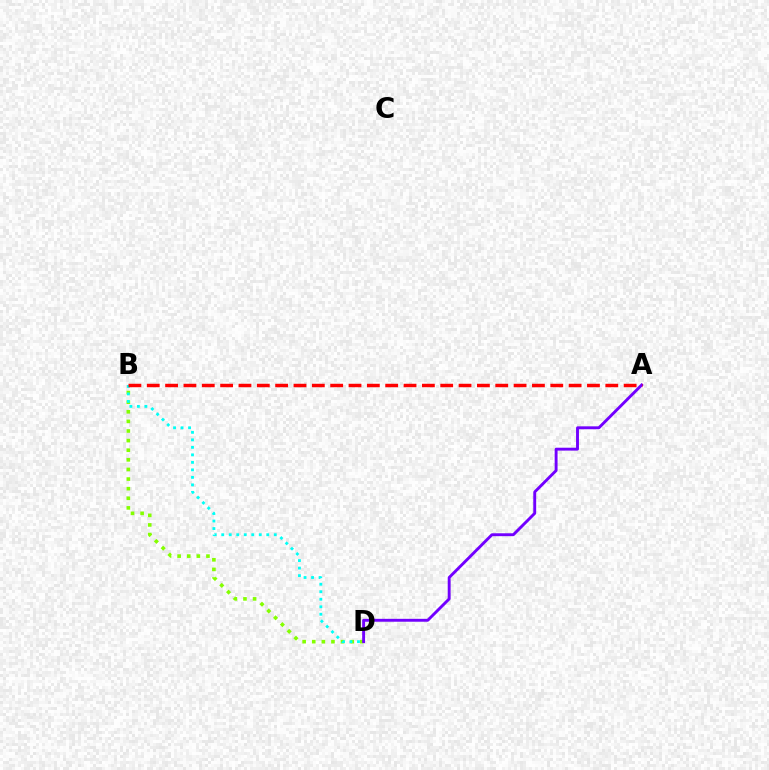{('B', 'D'): [{'color': '#84ff00', 'line_style': 'dotted', 'thickness': 2.61}, {'color': '#00fff6', 'line_style': 'dotted', 'thickness': 2.04}], ('A', 'D'): [{'color': '#7200ff', 'line_style': 'solid', 'thickness': 2.09}], ('A', 'B'): [{'color': '#ff0000', 'line_style': 'dashed', 'thickness': 2.49}]}